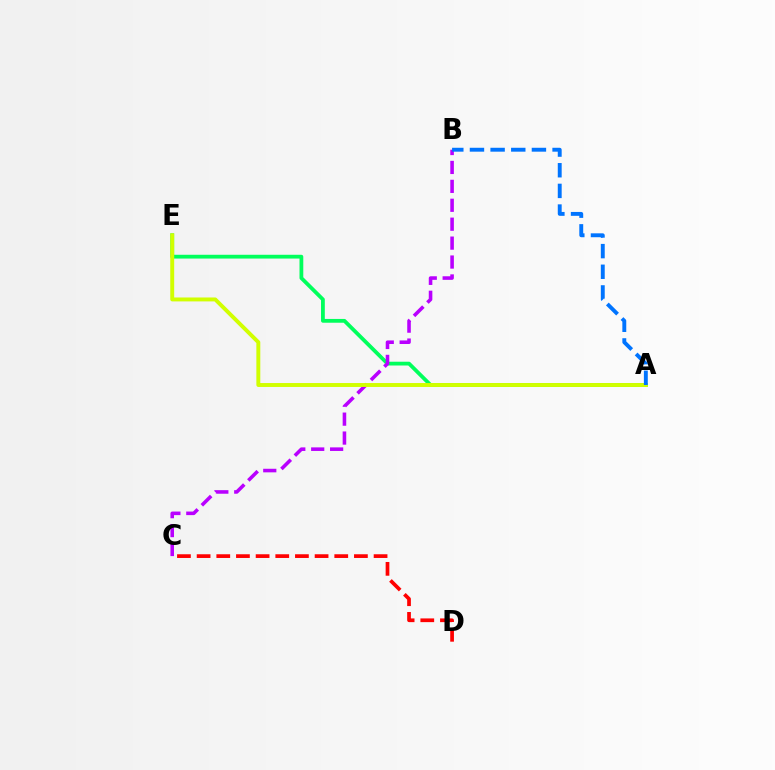{('A', 'E'): [{'color': '#00ff5c', 'line_style': 'solid', 'thickness': 2.73}, {'color': '#d1ff00', 'line_style': 'solid', 'thickness': 2.83}], ('B', 'C'): [{'color': '#b900ff', 'line_style': 'dashed', 'thickness': 2.57}], ('A', 'B'): [{'color': '#0074ff', 'line_style': 'dashed', 'thickness': 2.81}], ('C', 'D'): [{'color': '#ff0000', 'line_style': 'dashed', 'thickness': 2.67}]}